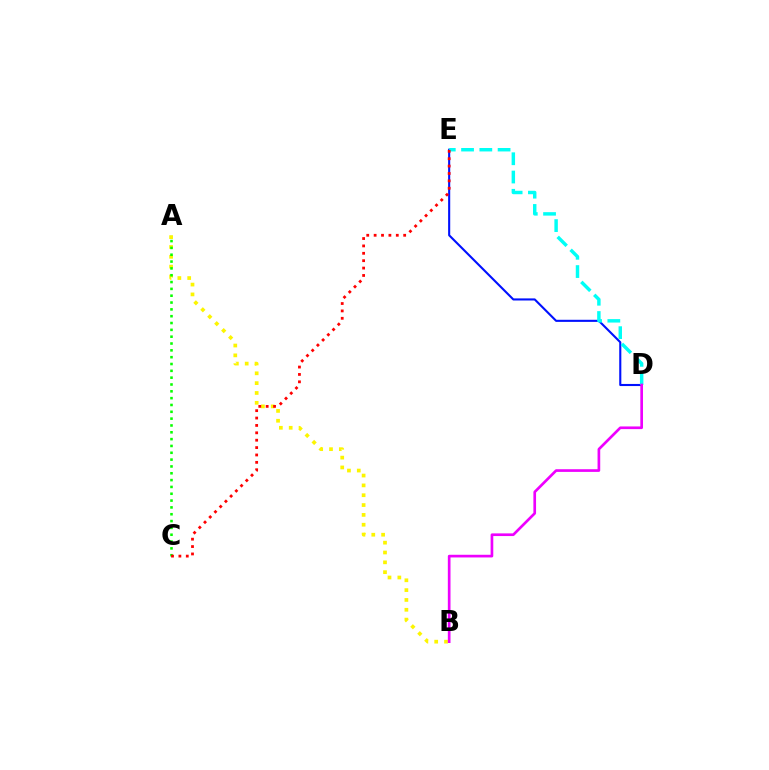{('A', 'B'): [{'color': '#fcf500', 'line_style': 'dotted', 'thickness': 2.67}], ('A', 'C'): [{'color': '#08ff00', 'line_style': 'dotted', 'thickness': 1.86}], ('D', 'E'): [{'color': '#0010ff', 'line_style': 'solid', 'thickness': 1.51}, {'color': '#00fff6', 'line_style': 'dashed', 'thickness': 2.48}], ('C', 'E'): [{'color': '#ff0000', 'line_style': 'dotted', 'thickness': 2.01}], ('B', 'D'): [{'color': '#ee00ff', 'line_style': 'solid', 'thickness': 1.93}]}